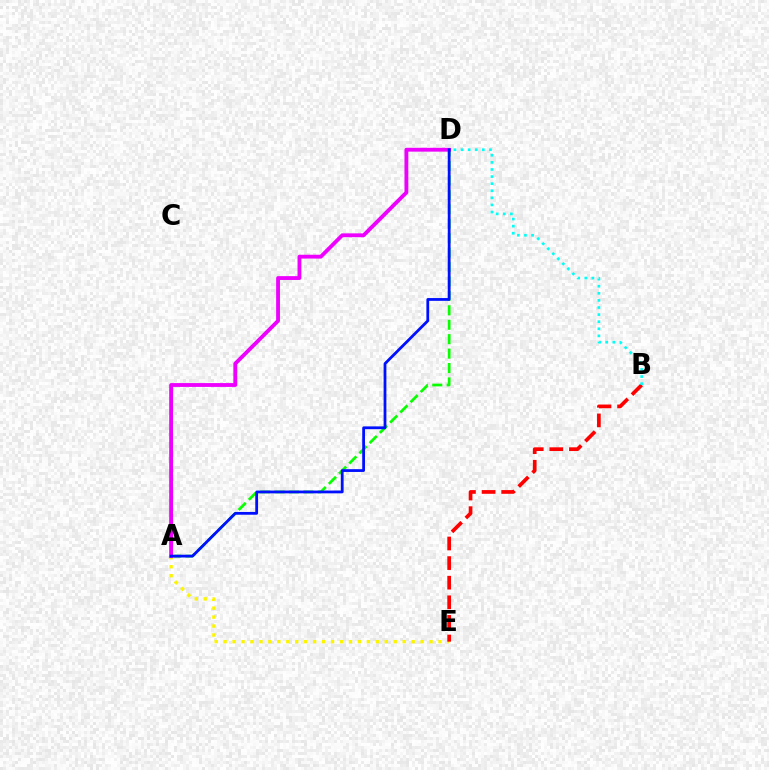{('A', 'E'): [{'color': '#fcf500', 'line_style': 'dotted', 'thickness': 2.43}], ('A', 'D'): [{'color': '#08ff00', 'line_style': 'dashed', 'thickness': 1.96}, {'color': '#ee00ff', 'line_style': 'solid', 'thickness': 2.76}, {'color': '#0010ff', 'line_style': 'solid', 'thickness': 2.01}], ('B', 'E'): [{'color': '#ff0000', 'line_style': 'dashed', 'thickness': 2.66}], ('B', 'D'): [{'color': '#00fff6', 'line_style': 'dotted', 'thickness': 1.93}]}